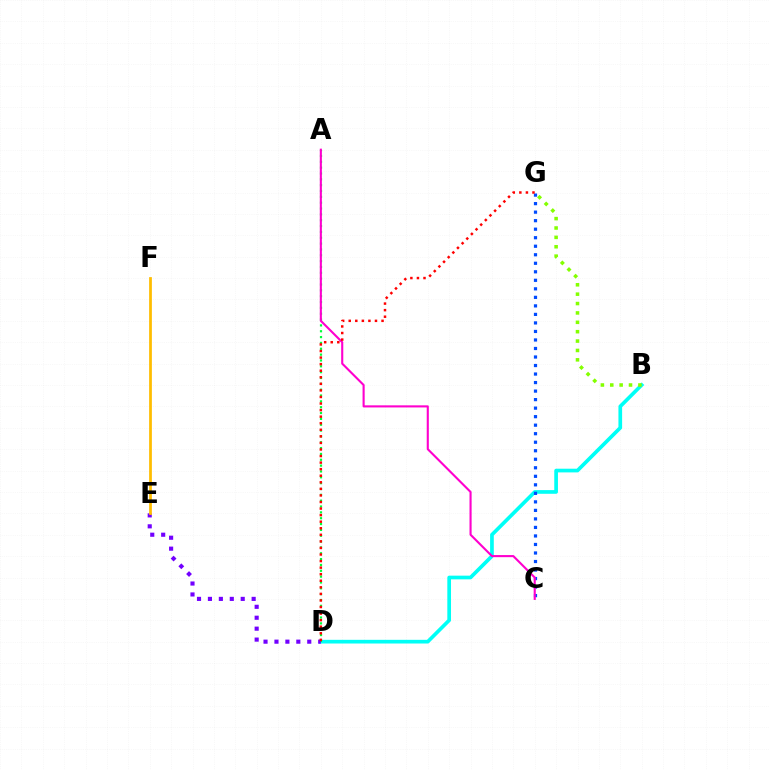{('B', 'D'): [{'color': '#00fff6', 'line_style': 'solid', 'thickness': 2.65}], ('A', 'D'): [{'color': '#00ff39', 'line_style': 'dotted', 'thickness': 1.59}], ('C', 'G'): [{'color': '#004bff', 'line_style': 'dotted', 'thickness': 2.32}], ('A', 'C'): [{'color': '#ff00cf', 'line_style': 'solid', 'thickness': 1.52}], ('D', 'E'): [{'color': '#7200ff', 'line_style': 'dotted', 'thickness': 2.97}], ('D', 'G'): [{'color': '#ff0000', 'line_style': 'dotted', 'thickness': 1.78}], ('B', 'G'): [{'color': '#84ff00', 'line_style': 'dotted', 'thickness': 2.55}], ('E', 'F'): [{'color': '#ffbd00', 'line_style': 'solid', 'thickness': 1.98}]}